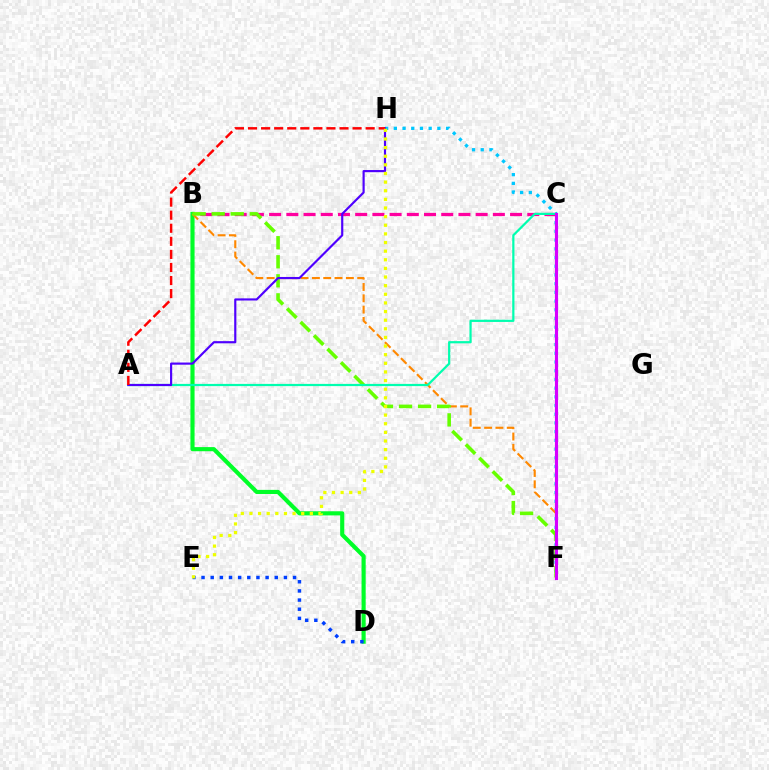{('F', 'H'): [{'color': '#00c7ff', 'line_style': 'dotted', 'thickness': 2.36}], ('B', 'D'): [{'color': '#00ff27', 'line_style': 'solid', 'thickness': 2.97}], ('B', 'C'): [{'color': '#ff00a0', 'line_style': 'dashed', 'thickness': 2.34}], ('D', 'E'): [{'color': '#003fff', 'line_style': 'dotted', 'thickness': 2.49}], ('B', 'F'): [{'color': '#ff8800', 'line_style': 'dashed', 'thickness': 1.54}, {'color': '#66ff00', 'line_style': 'dashed', 'thickness': 2.59}], ('A', 'C'): [{'color': '#00ffaf', 'line_style': 'solid', 'thickness': 1.59}], ('A', 'H'): [{'color': '#4f00ff', 'line_style': 'solid', 'thickness': 1.56}, {'color': '#ff0000', 'line_style': 'dashed', 'thickness': 1.78}], ('C', 'F'): [{'color': '#d600ff', 'line_style': 'solid', 'thickness': 2.27}], ('E', 'H'): [{'color': '#eeff00', 'line_style': 'dotted', 'thickness': 2.34}]}